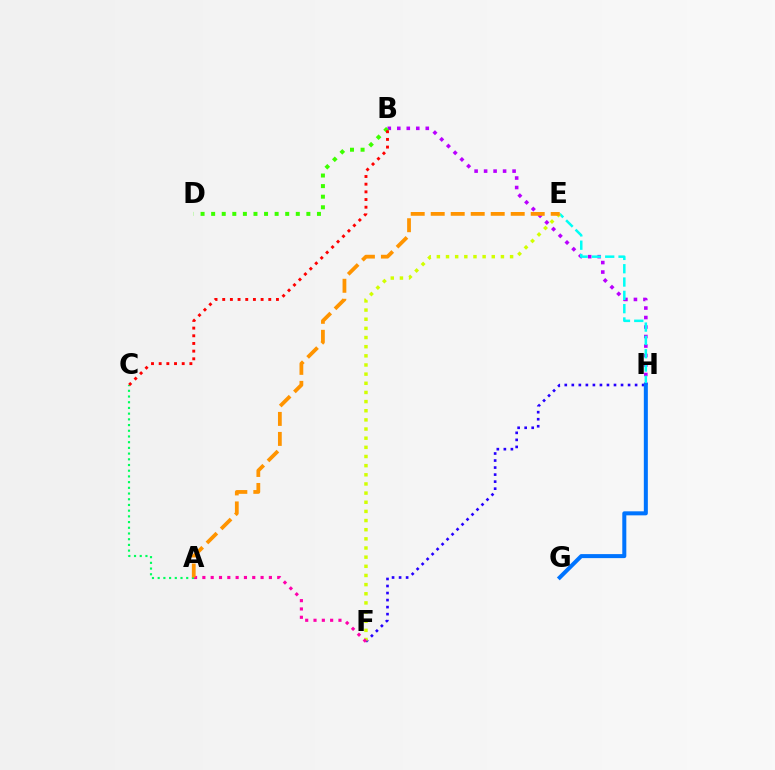{('B', 'H'): [{'color': '#b900ff', 'line_style': 'dotted', 'thickness': 2.58}], ('A', 'C'): [{'color': '#00ff5c', 'line_style': 'dotted', 'thickness': 1.55}], ('F', 'H'): [{'color': '#2500ff', 'line_style': 'dotted', 'thickness': 1.91}], ('E', 'H'): [{'color': '#00fff6', 'line_style': 'dashed', 'thickness': 1.81}], ('E', 'F'): [{'color': '#d1ff00', 'line_style': 'dotted', 'thickness': 2.49}], ('A', 'F'): [{'color': '#ff00ac', 'line_style': 'dotted', 'thickness': 2.26}], ('A', 'E'): [{'color': '#ff9400', 'line_style': 'dashed', 'thickness': 2.72}], ('G', 'H'): [{'color': '#0074ff', 'line_style': 'solid', 'thickness': 2.89}], ('B', 'D'): [{'color': '#3dff00', 'line_style': 'dotted', 'thickness': 2.87}], ('B', 'C'): [{'color': '#ff0000', 'line_style': 'dotted', 'thickness': 2.09}]}